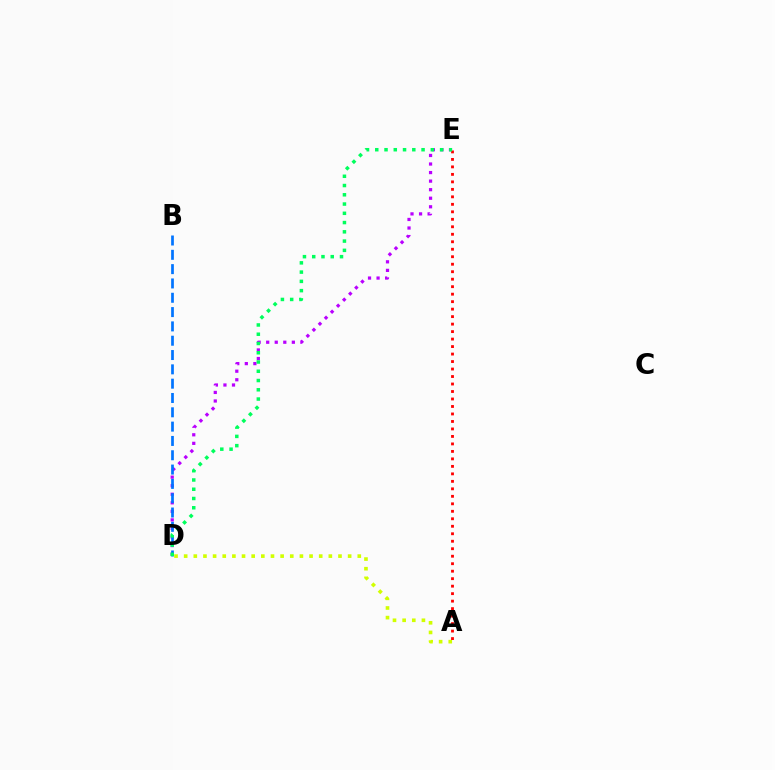{('D', 'E'): [{'color': '#b900ff', 'line_style': 'dotted', 'thickness': 2.32}, {'color': '#00ff5c', 'line_style': 'dotted', 'thickness': 2.52}], ('B', 'D'): [{'color': '#0074ff', 'line_style': 'dashed', 'thickness': 1.94}], ('A', 'D'): [{'color': '#d1ff00', 'line_style': 'dotted', 'thickness': 2.62}], ('A', 'E'): [{'color': '#ff0000', 'line_style': 'dotted', 'thickness': 2.03}]}